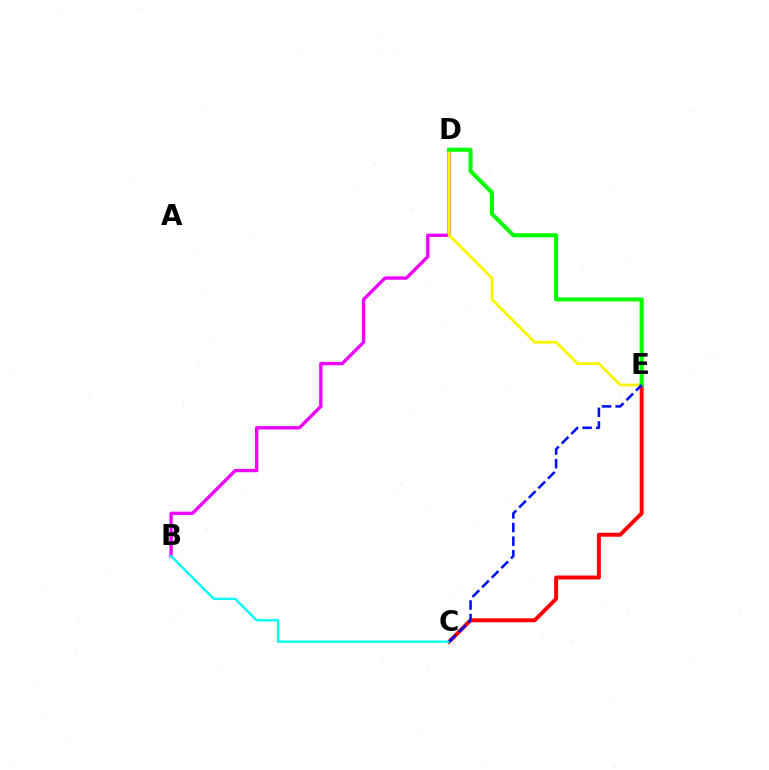{('B', 'D'): [{'color': '#ee00ff', 'line_style': 'solid', 'thickness': 2.4}], ('D', 'E'): [{'color': '#fcf500', 'line_style': 'solid', 'thickness': 2.03}, {'color': '#08ff00', 'line_style': 'solid', 'thickness': 2.95}], ('C', 'E'): [{'color': '#ff0000', 'line_style': 'solid', 'thickness': 2.84}, {'color': '#0010ff', 'line_style': 'dashed', 'thickness': 1.85}], ('B', 'C'): [{'color': '#00fff6', 'line_style': 'solid', 'thickness': 1.69}]}